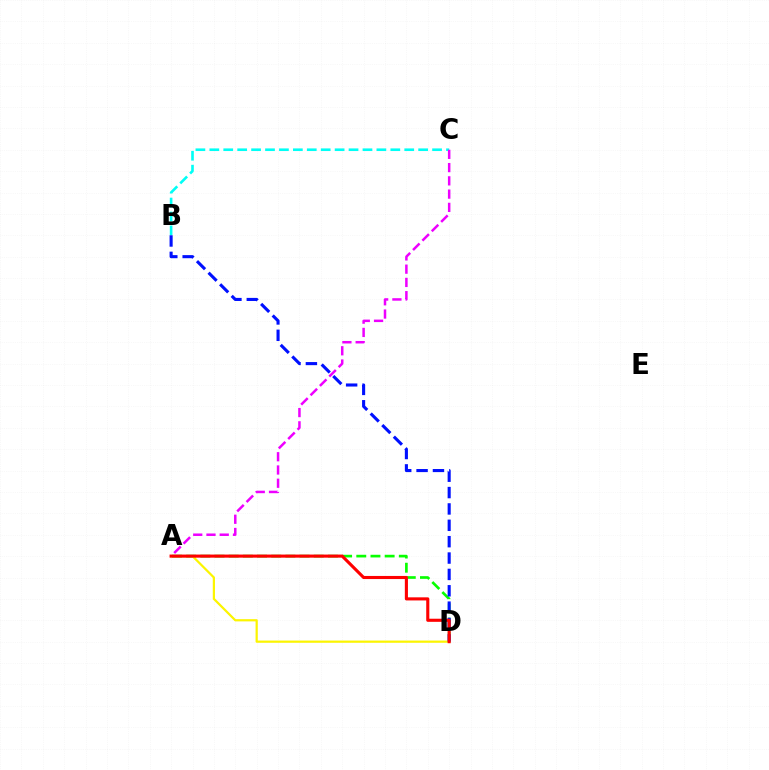{('B', 'C'): [{'color': '#00fff6', 'line_style': 'dashed', 'thickness': 1.89}], ('A', 'D'): [{'color': '#08ff00', 'line_style': 'dashed', 'thickness': 1.93}, {'color': '#fcf500', 'line_style': 'solid', 'thickness': 1.6}, {'color': '#ff0000', 'line_style': 'solid', 'thickness': 2.23}], ('B', 'D'): [{'color': '#0010ff', 'line_style': 'dashed', 'thickness': 2.22}], ('A', 'C'): [{'color': '#ee00ff', 'line_style': 'dashed', 'thickness': 1.8}]}